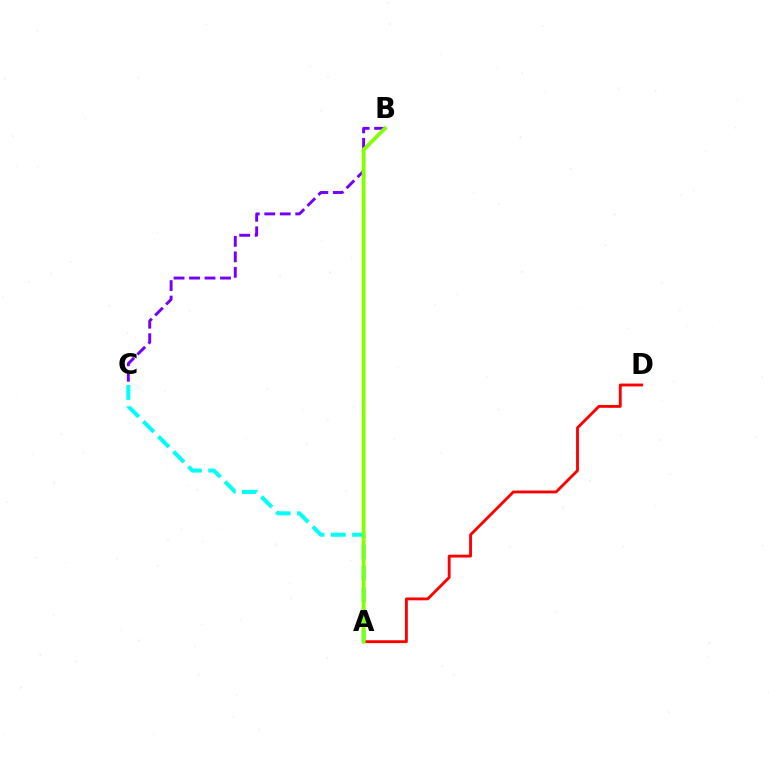{('A', 'D'): [{'color': '#ff0000', 'line_style': 'solid', 'thickness': 2.05}], ('A', 'C'): [{'color': '#00fff6', 'line_style': 'dashed', 'thickness': 2.9}], ('B', 'C'): [{'color': '#7200ff', 'line_style': 'dashed', 'thickness': 2.1}], ('A', 'B'): [{'color': '#84ff00', 'line_style': 'solid', 'thickness': 2.74}]}